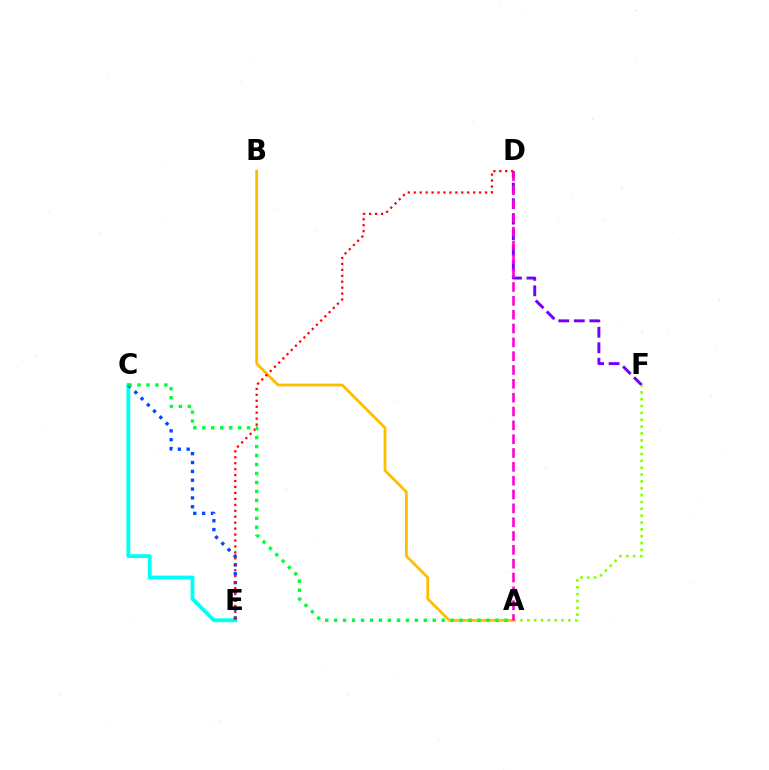{('C', 'E'): [{'color': '#00fff6', 'line_style': 'solid', 'thickness': 2.76}, {'color': '#004bff', 'line_style': 'dotted', 'thickness': 2.4}], ('D', 'F'): [{'color': '#7200ff', 'line_style': 'dashed', 'thickness': 2.11}], ('A', 'F'): [{'color': '#84ff00', 'line_style': 'dotted', 'thickness': 1.86}], ('A', 'B'): [{'color': '#ffbd00', 'line_style': 'solid', 'thickness': 2.01}], ('D', 'E'): [{'color': '#ff0000', 'line_style': 'dotted', 'thickness': 1.61}], ('A', 'C'): [{'color': '#00ff39', 'line_style': 'dotted', 'thickness': 2.44}], ('A', 'D'): [{'color': '#ff00cf', 'line_style': 'dashed', 'thickness': 1.88}]}